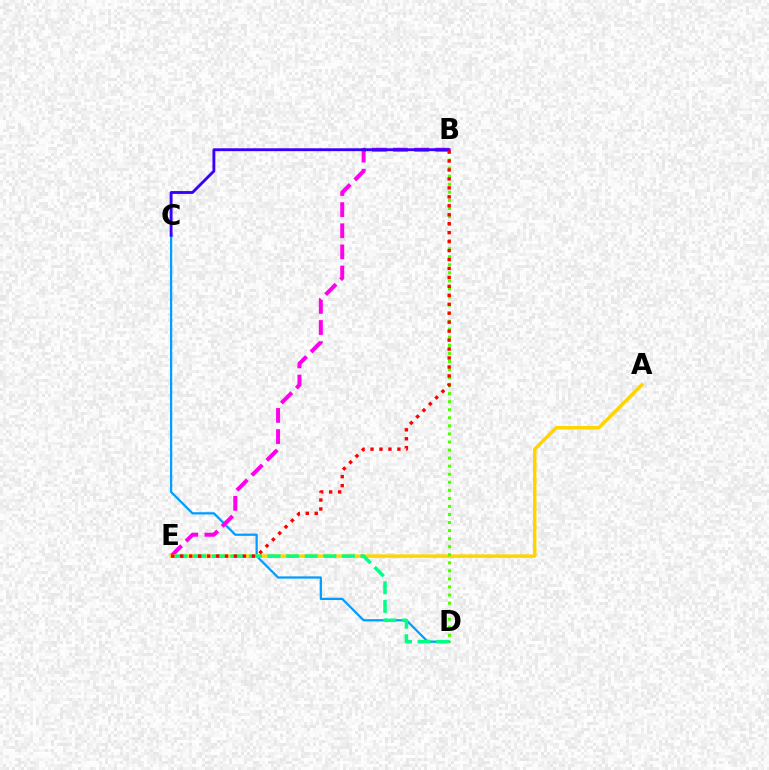{('C', 'D'): [{'color': '#009eff', 'line_style': 'solid', 'thickness': 1.62}], ('B', 'E'): [{'color': '#ff00ed', 'line_style': 'dashed', 'thickness': 2.87}, {'color': '#ff0000', 'line_style': 'dotted', 'thickness': 2.43}], ('A', 'E'): [{'color': '#ffd500', 'line_style': 'solid', 'thickness': 2.51}], ('D', 'E'): [{'color': '#00ff86', 'line_style': 'dashed', 'thickness': 2.53}], ('B', 'D'): [{'color': '#4fff00', 'line_style': 'dotted', 'thickness': 2.19}], ('B', 'C'): [{'color': '#3700ff', 'line_style': 'solid', 'thickness': 2.07}]}